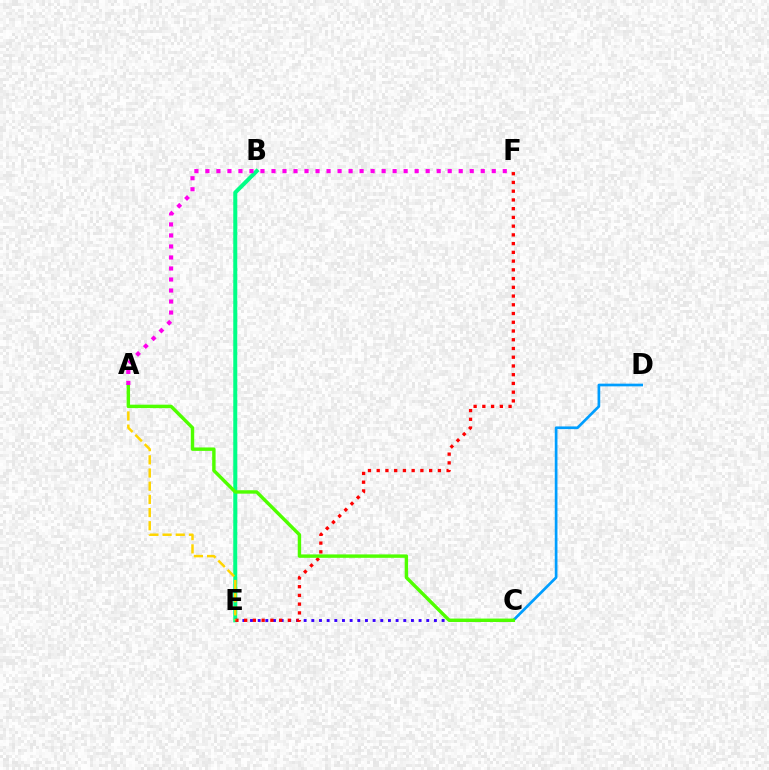{('C', 'E'): [{'color': '#3700ff', 'line_style': 'dotted', 'thickness': 2.08}], ('B', 'E'): [{'color': '#00ff86', 'line_style': 'solid', 'thickness': 2.9}], ('E', 'F'): [{'color': '#ff0000', 'line_style': 'dotted', 'thickness': 2.37}], ('C', 'D'): [{'color': '#009eff', 'line_style': 'solid', 'thickness': 1.94}], ('A', 'E'): [{'color': '#ffd500', 'line_style': 'dashed', 'thickness': 1.79}], ('A', 'C'): [{'color': '#4fff00', 'line_style': 'solid', 'thickness': 2.46}], ('A', 'F'): [{'color': '#ff00ed', 'line_style': 'dotted', 'thickness': 2.99}]}